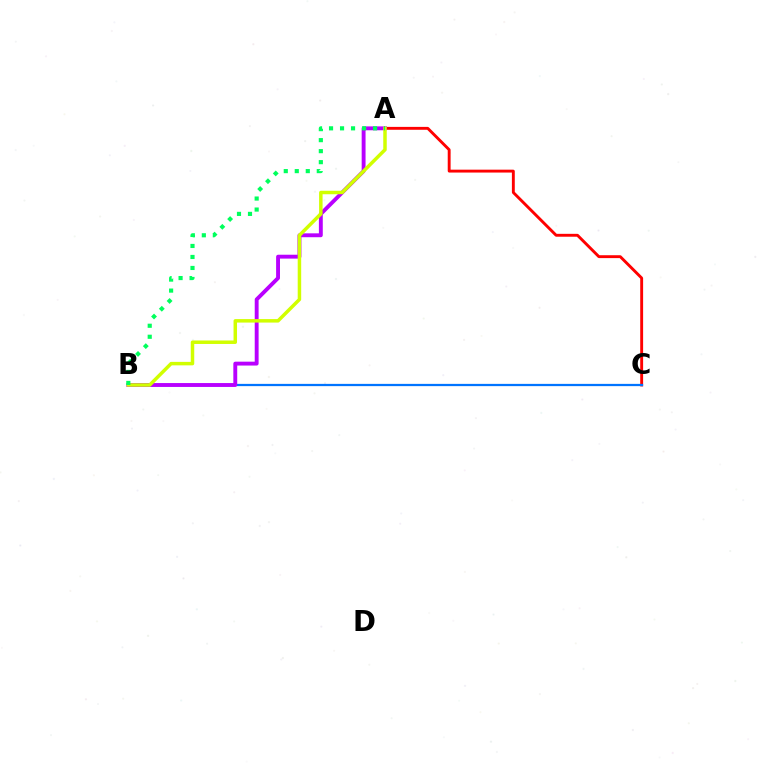{('A', 'C'): [{'color': '#ff0000', 'line_style': 'solid', 'thickness': 2.08}], ('B', 'C'): [{'color': '#0074ff', 'line_style': 'solid', 'thickness': 1.62}], ('A', 'B'): [{'color': '#b900ff', 'line_style': 'solid', 'thickness': 2.79}, {'color': '#d1ff00', 'line_style': 'solid', 'thickness': 2.51}, {'color': '#00ff5c', 'line_style': 'dotted', 'thickness': 2.99}]}